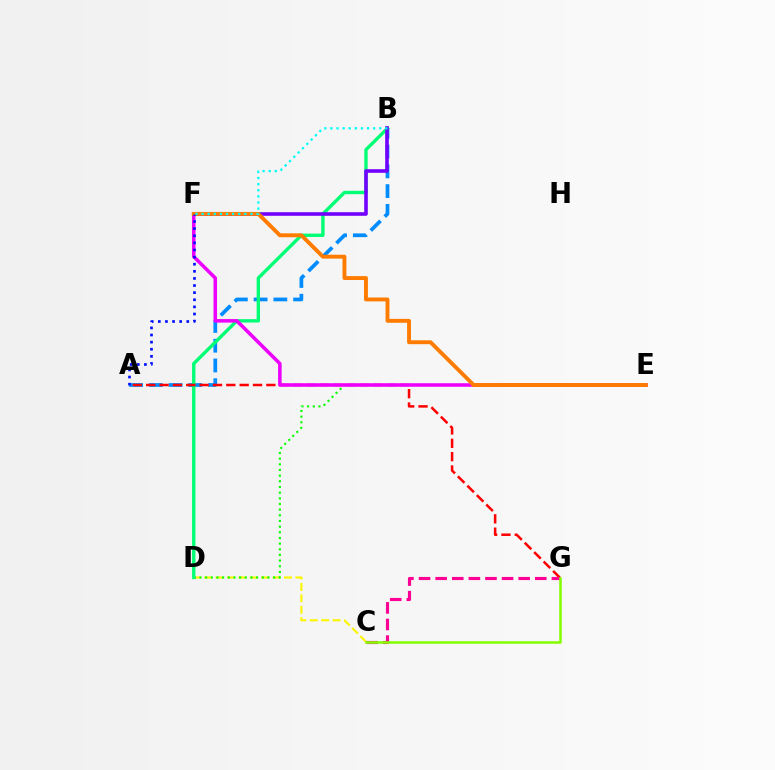{('C', 'D'): [{'color': '#fcf500', 'line_style': 'dashed', 'thickness': 1.55}], ('A', 'B'): [{'color': '#008cff', 'line_style': 'dashed', 'thickness': 2.68}], ('D', 'E'): [{'color': '#08ff00', 'line_style': 'dotted', 'thickness': 1.54}], ('B', 'D'): [{'color': '#00ff74', 'line_style': 'solid', 'thickness': 2.43}], ('A', 'G'): [{'color': '#ff0000', 'line_style': 'dashed', 'thickness': 1.81}], ('C', 'G'): [{'color': '#ff0094', 'line_style': 'dashed', 'thickness': 2.26}, {'color': '#84ff00', 'line_style': 'solid', 'thickness': 1.84}], ('E', 'F'): [{'color': '#ee00ff', 'line_style': 'solid', 'thickness': 2.55}, {'color': '#ff7c00', 'line_style': 'solid', 'thickness': 2.81}], ('B', 'F'): [{'color': '#7200ff', 'line_style': 'solid', 'thickness': 2.58}, {'color': '#00fff6', 'line_style': 'dotted', 'thickness': 1.66}], ('A', 'F'): [{'color': '#0010ff', 'line_style': 'dotted', 'thickness': 1.93}]}